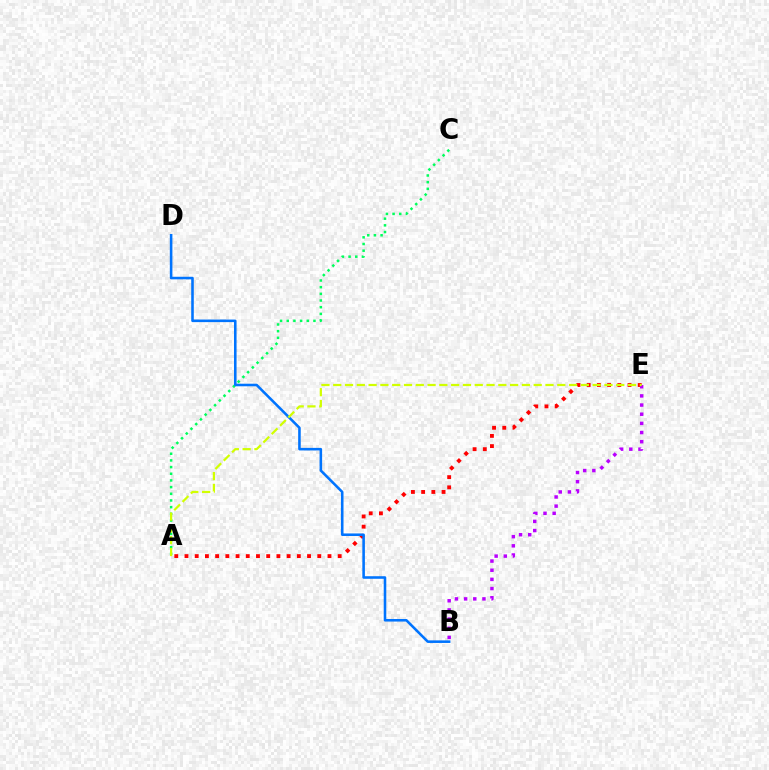{('A', 'C'): [{'color': '#00ff5c', 'line_style': 'dotted', 'thickness': 1.81}], ('A', 'E'): [{'color': '#ff0000', 'line_style': 'dotted', 'thickness': 2.77}, {'color': '#d1ff00', 'line_style': 'dashed', 'thickness': 1.6}], ('B', 'D'): [{'color': '#0074ff', 'line_style': 'solid', 'thickness': 1.85}], ('B', 'E'): [{'color': '#b900ff', 'line_style': 'dotted', 'thickness': 2.49}]}